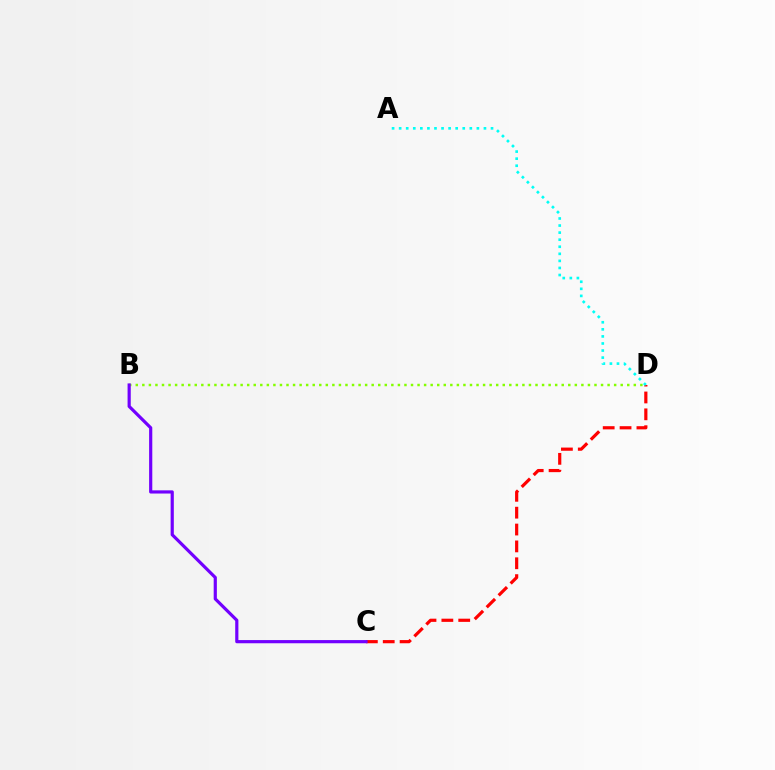{('C', 'D'): [{'color': '#ff0000', 'line_style': 'dashed', 'thickness': 2.29}], ('B', 'D'): [{'color': '#84ff00', 'line_style': 'dotted', 'thickness': 1.78}], ('B', 'C'): [{'color': '#7200ff', 'line_style': 'solid', 'thickness': 2.29}], ('A', 'D'): [{'color': '#00fff6', 'line_style': 'dotted', 'thickness': 1.92}]}